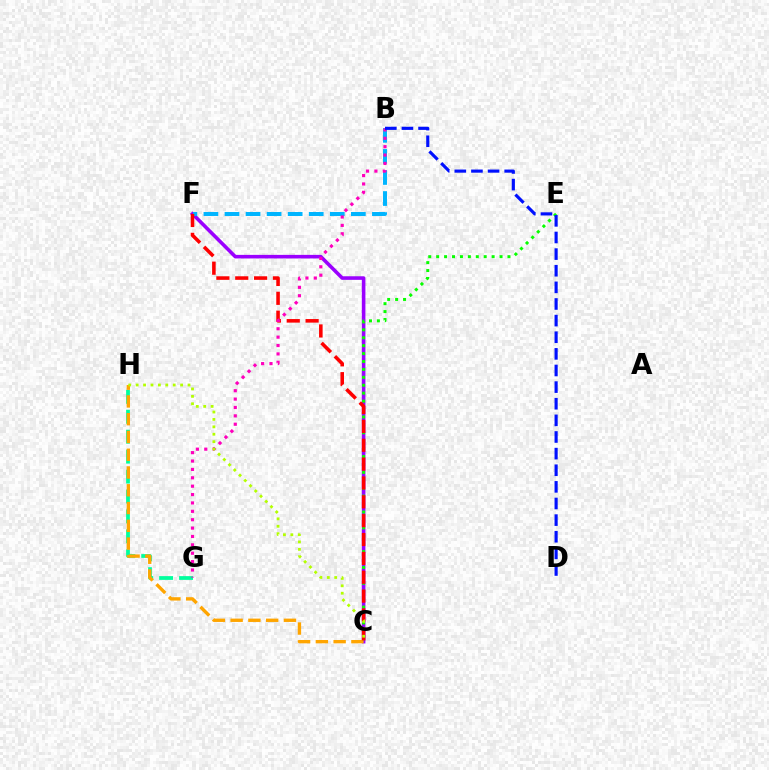{('C', 'F'): [{'color': '#9b00ff', 'line_style': 'solid', 'thickness': 2.58}, {'color': '#ff0000', 'line_style': 'dashed', 'thickness': 2.56}], ('B', 'F'): [{'color': '#00b5ff', 'line_style': 'dashed', 'thickness': 2.86}], ('C', 'E'): [{'color': '#08ff00', 'line_style': 'dotted', 'thickness': 2.15}], ('G', 'H'): [{'color': '#00ff9d', 'line_style': 'dashed', 'thickness': 2.71}], ('C', 'H'): [{'color': '#ffa500', 'line_style': 'dashed', 'thickness': 2.41}, {'color': '#b3ff00', 'line_style': 'dotted', 'thickness': 2.01}], ('B', 'G'): [{'color': '#ff00bd', 'line_style': 'dotted', 'thickness': 2.28}], ('B', 'D'): [{'color': '#0010ff', 'line_style': 'dashed', 'thickness': 2.26}]}